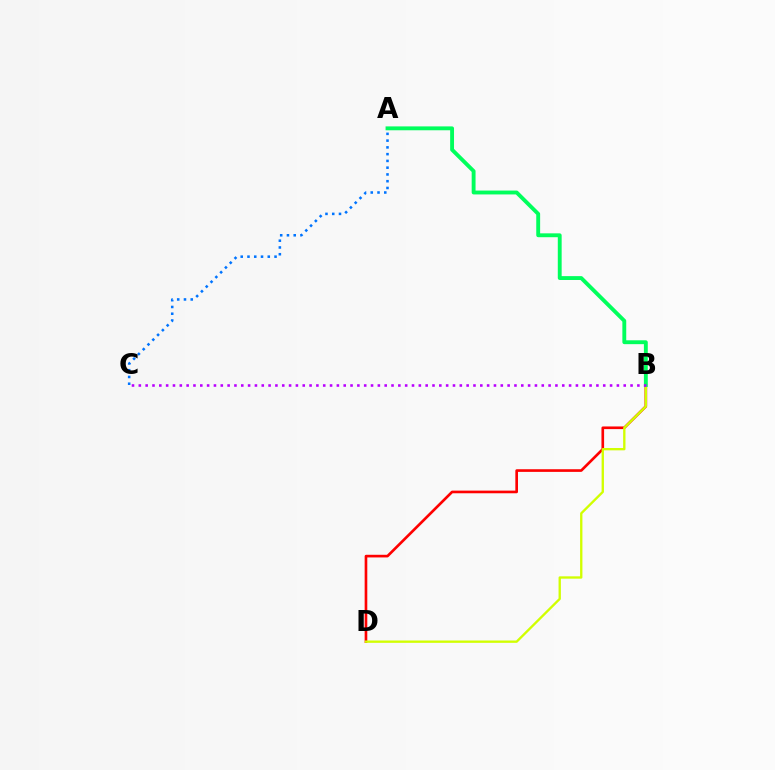{('B', 'D'): [{'color': '#ff0000', 'line_style': 'solid', 'thickness': 1.91}, {'color': '#d1ff00', 'line_style': 'solid', 'thickness': 1.68}], ('A', 'B'): [{'color': '#00ff5c', 'line_style': 'solid', 'thickness': 2.79}], ('B', 'C'): [{'color': '#b900ff', 'line_style': 'dotted', 'thickness': 1.86}], ('A', 'C'): [{'color': '#0074ff', 'line_style': 'dotted', 'thickness': 1.84}]}